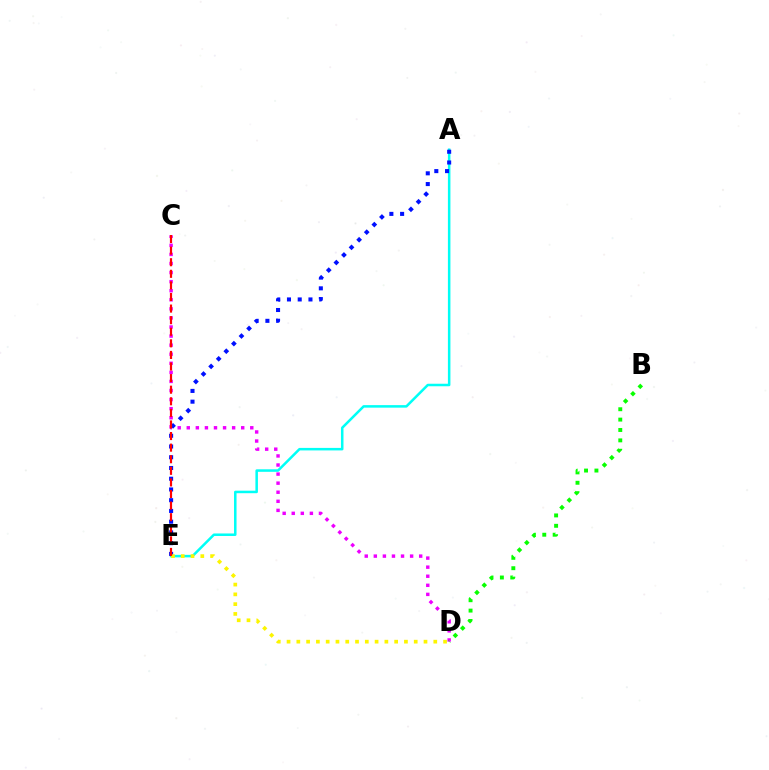{('A', 'E'): [{'color': '#00fff6', 'line_style': 'solid', 'thickness': 1.81}, {'color': '#0010ff', 'line_style': 'dotted', 'thickness': 2.92}], ('C', 'D'): [{'color': '#ee00ff', 'line_style': 'dotted', 'thickness': 2.46}], ('B', 'D'): [{'color': '#08ff00', 'line_style': 'dotted', 'thickness': 2.82}], ('D', 'E'): [{'color': '#fcf500', 'line_style': 'dotted', 'thickness': 2.66}], ('C', 'E'): [{'color': '#ff0000', 'line_style': 'dashed', 'thickness': 1.57}]}